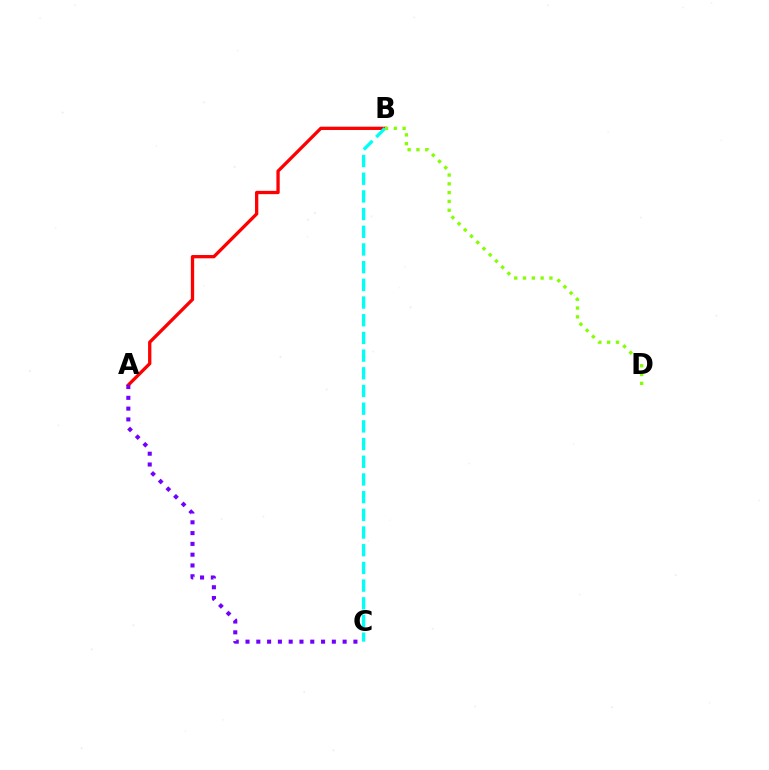{('A', 'B'): [{'color': '#ff0000', 'line_style': 'solid', 'thickness': 2.37}], ('A', 'C'): [{'color': '#7200ff', 'line_style': 'dotted', 'thickness': 2.93}], ('B', 'C'): [{'color': '#00fff6', 'line_style': 'dashed', 'thickness': 2.4}], ('B', 'D'): [{'color': '#84ff00', 'line_style': 'dotted', 'thickness': 2.39}]}